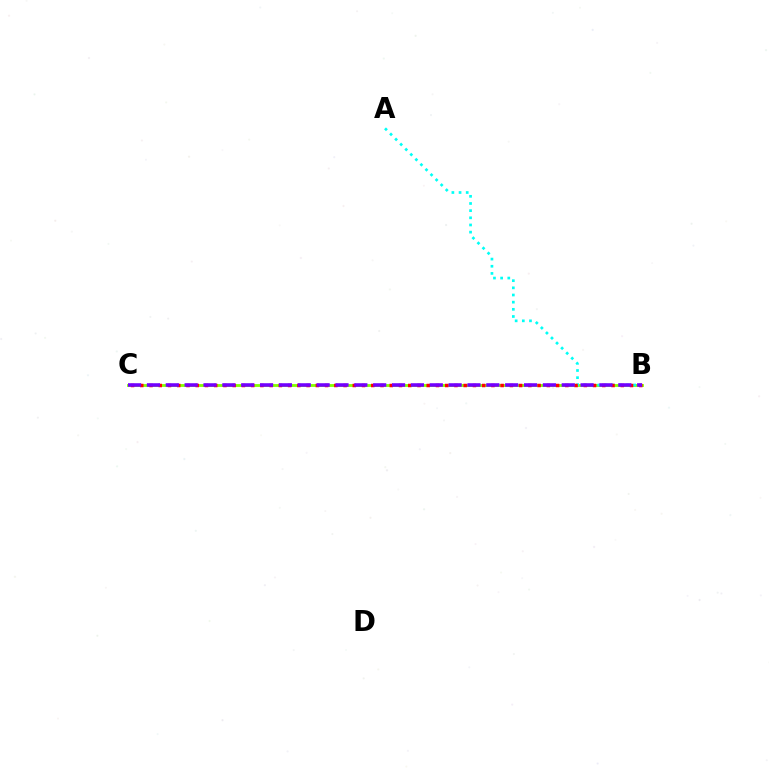{('B', 'C'): [{'color': '#84ff00', 'line_style': 'solid', 'thickness': 2.04}, {'color': '#ff0000', 'line_style': 'dotted', 'thickness': 2.51}, {'color': '#7200ff', 'line_style': 'dashed', 'thickness': 2.56}], ('A', 'B'): [{'color': '#00fff6', 'line_style': 'dotted', 'thickness': 1.95}]}